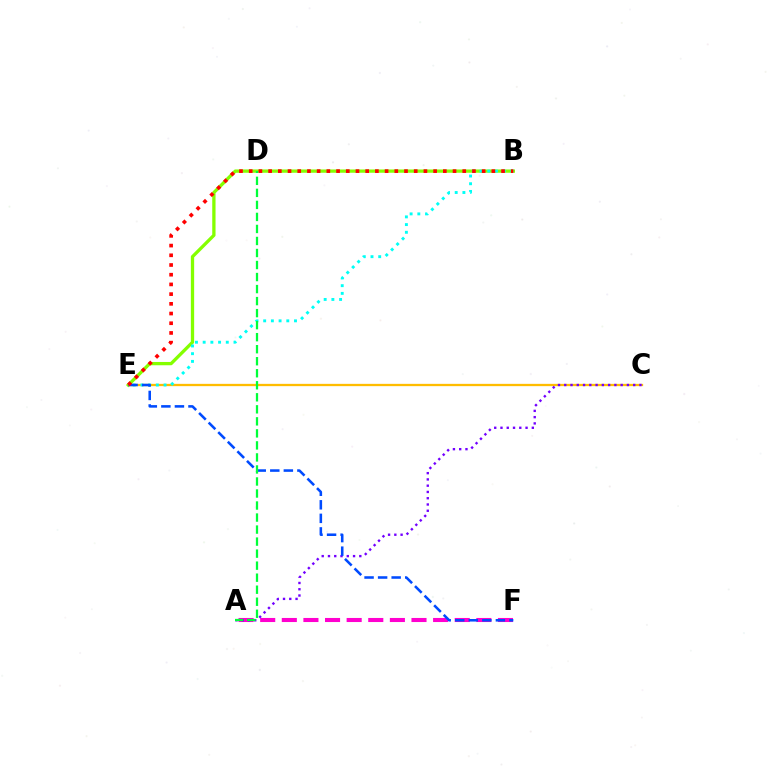{('C', 'E'): [{'color': '#ffbd00', 'line_style': 'solid', 'thickness': 1.66}], ('A', 'F'): [{'color': '#ff00cf', 'line_style': 'dashed', 'thickness': 2.94}], ('A', 'C'): [{'color': '#7200ff', 'line_style': 'dotted', 'thickness': 1.7}], ('B', 'E'): [{'color': '#84ff00', 'line_style': 'solid', 'thickness': 2.37}, {'color': '#00fff6', 'line_style': 'dotted', 'thickness': 2.09}, {'color': '#ff0000', 'line_style': 'dotted', 'thickness': 2.64}], ('E', 'F'): [{'color': '#004bff', 'line_style': 'dashed', 'thickness': 1.84}], ('A', 'D'): [{'color': '#00ff39', 'line_style': 'dashed', 'thickness': 1.63}]}